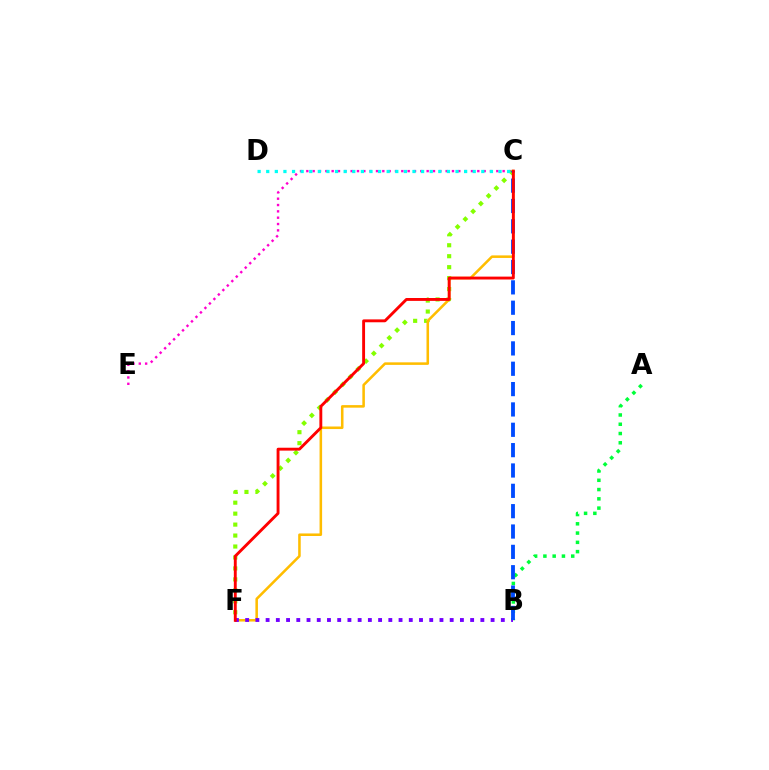{('C', 'E'): [{'color': '#ff00cf', 'line_style': 'dotted', 'thickness': 1.72}], ('C', 'F'): [{'color': '#84ff00', 'line_style': 'dotted', 'thickness': 2.98}, {'color': '#ffbd00', 'line_style': 'solid', 'thickness': 1.84}, {'color': '#ff0000', 'line_style': 'solid', 'thickness': 2.08}], ('A', 'B'): [{'color': '#00ff39', 'line_style': 'dotted', 'thickness': 2.52}], ('C', 'D'): [{'color': '#00fff6', 'line_style': 'dotted', 'thickness': 2.34}], ('B', 'F'): [{'color': '#7200ff', 'line_style': 'dotted', 'thickness': 2.78}], ('B', 'C'): [{'color': '#004bff', 'line_style': 'dashed', 'thickness': 2.76}]}